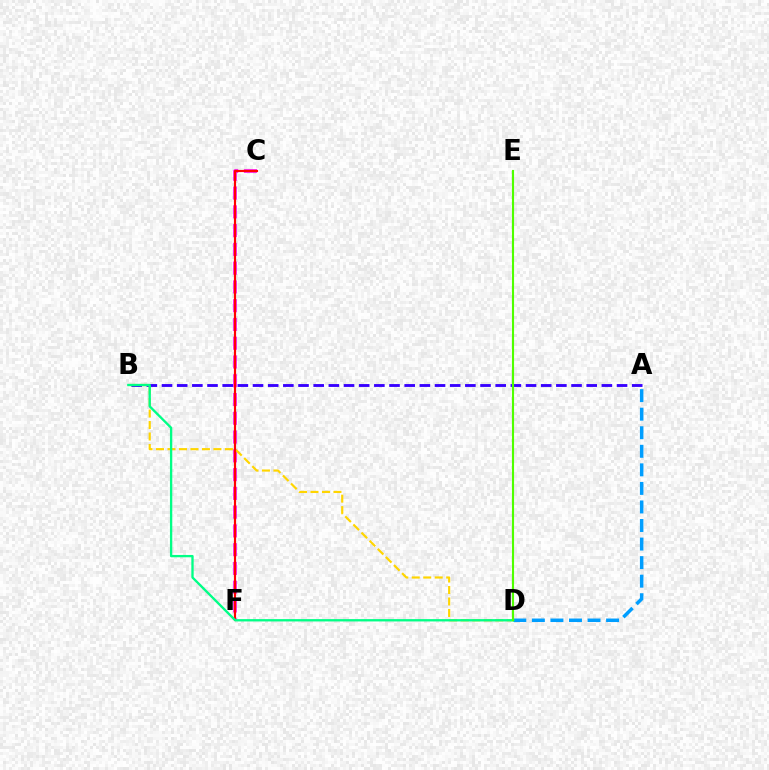{('C', 'F'): [{'color': '#ff00ed', 'line_style': 'dashed', 'thickness': 2.55}, {'color': '#ff0000', 'line_style': 'solid', 'thickness': 1.56}], ('A', 'B'): [{'color': '#3700ff', 'line_style': 'dashed', 'thickness': 2.06}], ('B', 'D'): [{'color': '#ffd500', 'line_style': 'dashed', 'thickness': 1.56}, {'color': '#00ff86', 'line_style': 'solid', 'thickness': 1.67}], ('A', 'D'): [{'color': '#009eff', 'line_style': 'dashed', 'thickness': 2.52}], ('D', 'E'): [{'color': '#4fff00', 'line_style': 'solid', 'thickness': 1.53}]}